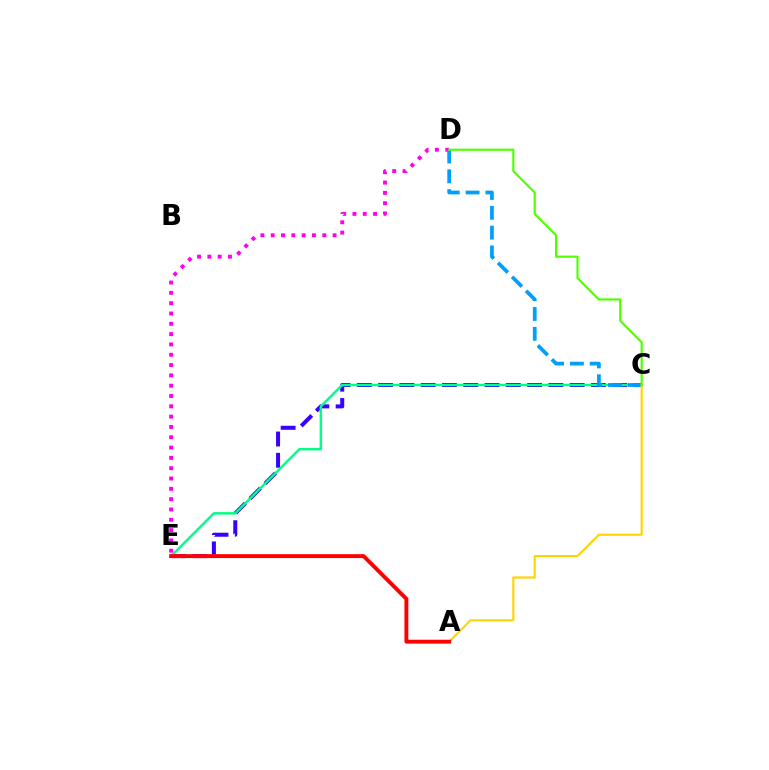{('C', 'E'): [{'color': '#3700ff', 'line_style': 'dashed', 'thickness': 2.89}, {'color': '#00ff86', 'line_style': 'solid', 'thickness': 1.78}], ('D', 'E'): [{'color': '#ff00ed', 'line_style': 'dotted', 'thickness': 2.8}], ('C', 'D'): [{'color': '#009eff', 'line_style': 'dashed', 'thickness': 2.69}, {'color': '#4fff00', 'line_style': 'solid', 'thickness': 1.55}], ('A', 'C'): [{'color': '#ffd500', 'line_style': 'solid', 'thickness': 1.55}], ('A', 'E'): [{'color': '#ff0000', 'line_style': 'solid', 'thickness': 2.8}]}